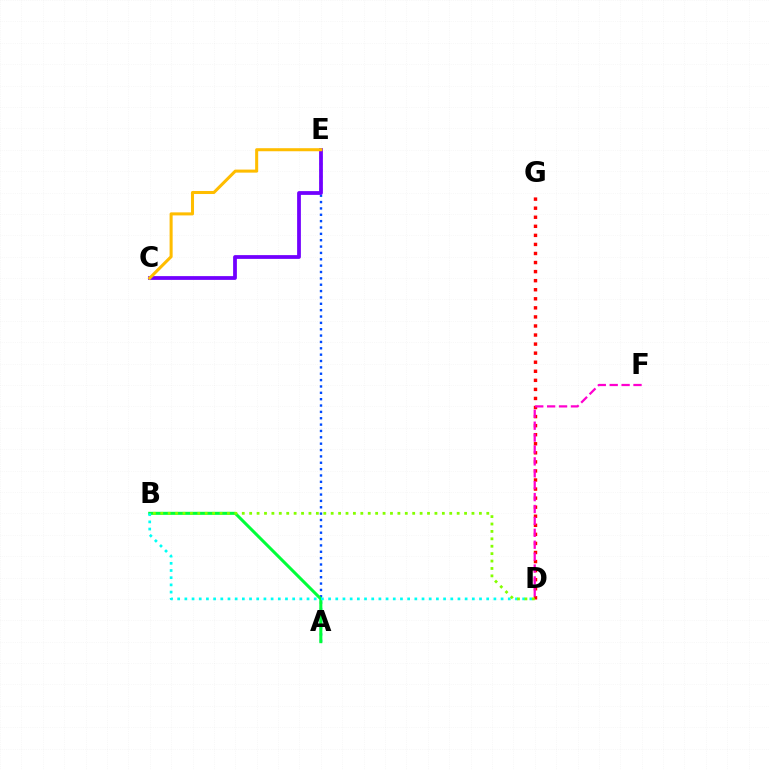{('A', 'E'): [{'color': '#004bff', 'line_style': 'dotted', 'thickness': 1.73}], ('A', 'B'): [{'color': '#00ff39', 'line_style': 'solid', 'thickness': 2.19}], ('D', 'G'): [{'color': '#ff0000', 'line_style': 'dotted', 'thickness': 2.46}], ('C', 'E'): [{'color': '#7200ff', 'line_style': 'solid', 'thickness': 2.71}, {'color': '#ffbd00', 'line_style': 'solid', 'thickness': 2.19}], ('B', 'D'): [{'color': '#00fff6', 'line_style': 'dotted', 'thickness': 1.95}, {'color': '#84ff00', 'line_style': 'dotted', 'thickness': 2.01}], ('D', 'F'): [{'color': '#ff00cf', 'line_style': 'dashed', 'thickness': 1.62}]}